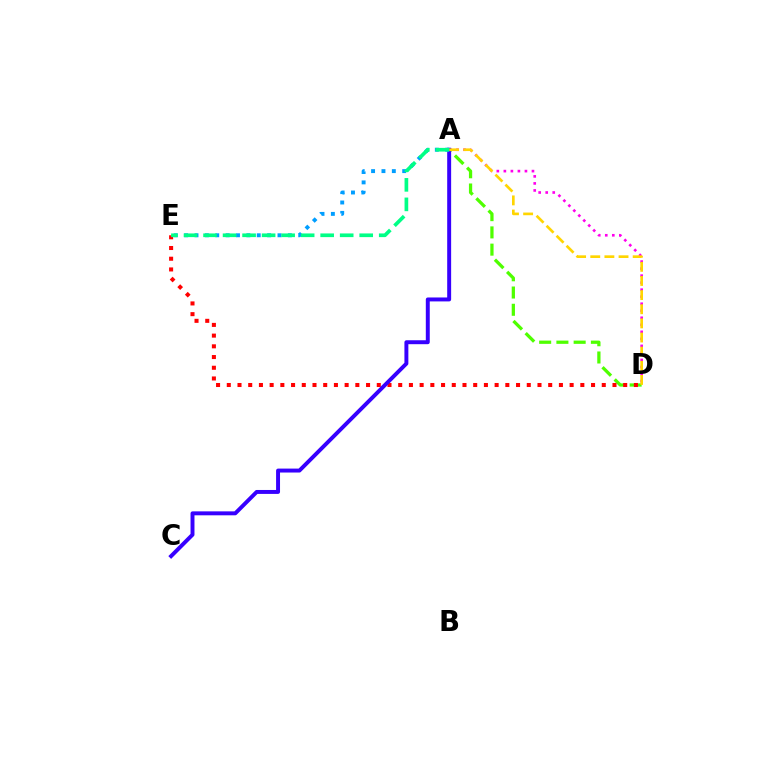{('A', 'D'): [{'color': '#ff00ed', 'line_style': 'dotted', 'thickness': 1.91}, {'color': '#4fff00', 'line_style': 'dashed', 'thickness': 2.34}, {'color': '#ffd500', 'line_style': 'dashed', 'thickness': 1.92}], ('D', 'E'): [{'color': '#ff0000', 'line_style': 'dotted', 'thickness': 2.91}], ('A', 'C'): [{'color': '#3700ff', 'line_style': 'solid', 'thickness': 2.84}], ('A', 'E'): [{'color': '#009eff', 'line_style': 'dotted', 'thickness': 2.82}, {'color': '#00ff86', 'line_style': 'dashed', 'thickness': 2.65}]}